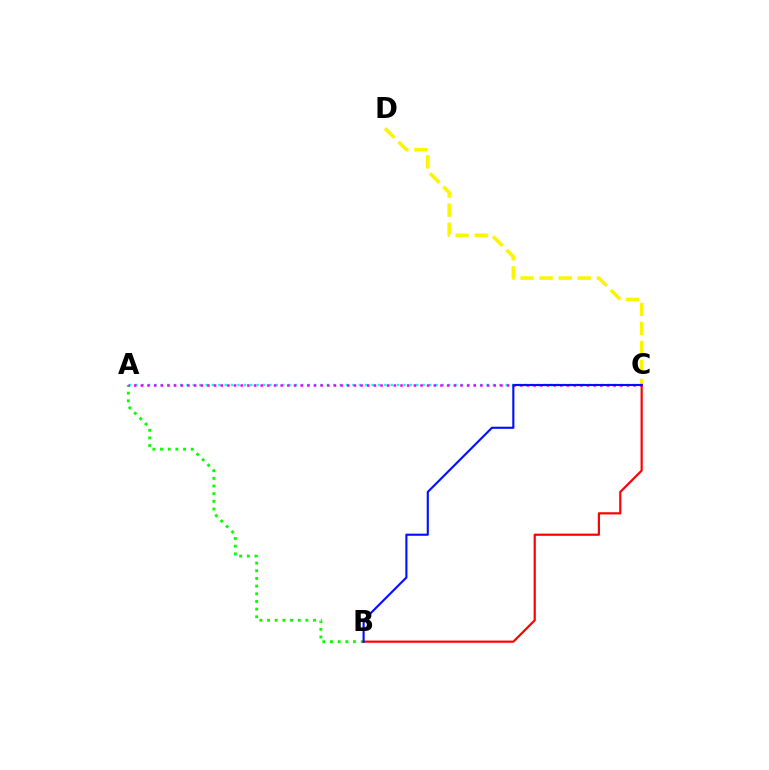{('A', 'C'): [{'color': '#00fff6', 'line_style': 'dotted', 'thickness': 1.73}, {'color': '#ee00ff', 'line_style': 'dotted', 'thickness': 1.81}], ('A', 'B'): [{'color': '#08ff00', 'line_style': 'dotted', 'thickness': 2.08}], ('C', 'D'): [{'color': '#fcf500', 'line_style': 'dashed', 'thickness': 2.59}], ('B', 'C'): [{'color': '#ff0000', 'line_style': 'solid', 'thickness': 1.57}, {'color': '#0010ff', 'line_style': 'solid', 'thickness': 1.53}]}